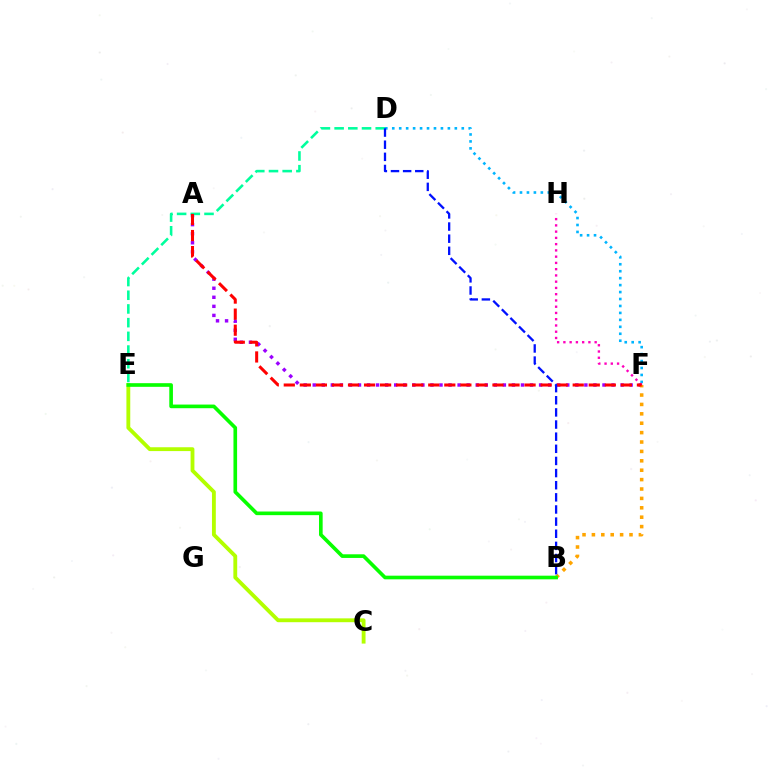{('A', 'F'): [{'color': '#9b00ff', 'line_style': 'dotted', 'thickness': 2.46}, {'color': '#ff0000', 'line_style': 'dashed', 'thickness': 2.18}], ('D', 'F'): [{'color': '#00b5ff', 'line_style': 'dotted', 'thickness': 1.89}], ('F', 'H'): [{'color': '#ff00bd', 'line_style': 'dotted', 'thickness': 1.7}], ('D', 'E'): [{'color': '#00ff9d', 'line_style': 'dashed', 'thickness': 1.86}], ('C', 'E'): [{'color': '#b3ff00', 'line_style': 'solid', 'thickness': 2.76}], ('B', 'F'): [{'color': '#ffa500', 'line_style': 'dotted', 'thickness': 2.55}], ('B', 'E'): [{'color': '#08ff00', 'line_style': 'solid', 'thickness': 2.62}], ('B', 'D'): [{'color': '#0010ff', 'line_style': 'dashed', 'thickness': 1.65}]}